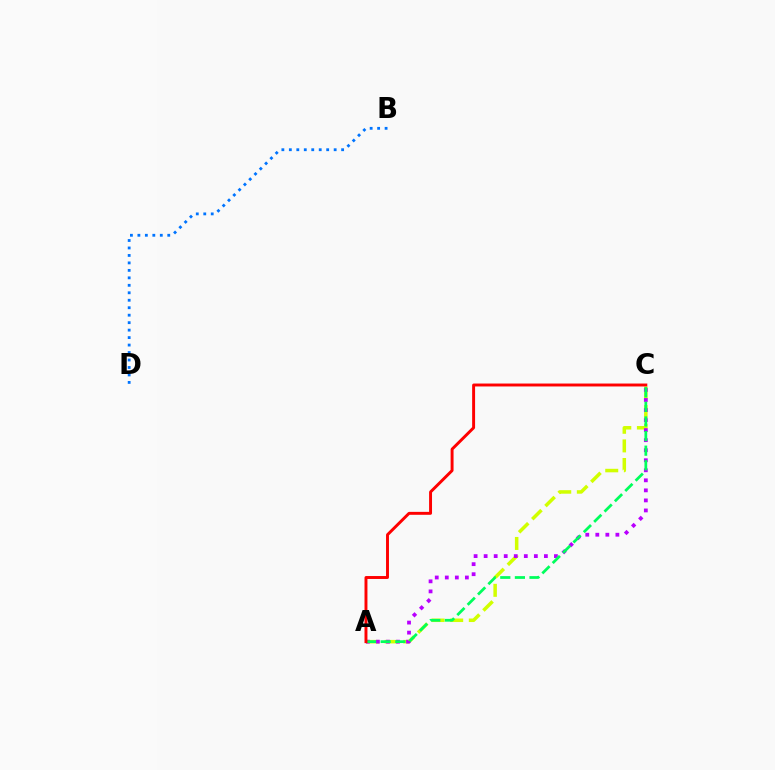{('B', 'D'): [{'color': '#0074ff', 'line_style': 'dotted', 'thickness': 2.03}], ('A', 'C'): [{'color': '#d1ff00', 'line_style': 'dashed', 'thickness': 2.53}, {'color': '#b900ff', 'line_style': 'dotted', 'thickness': 2.73}, {'color': '#00ff5c', 'line_style': 'dashed', 'thickness': 1.98}, {'color': '#ff0000', 'line_style': 'solid', 'thickness': 2.11}]}